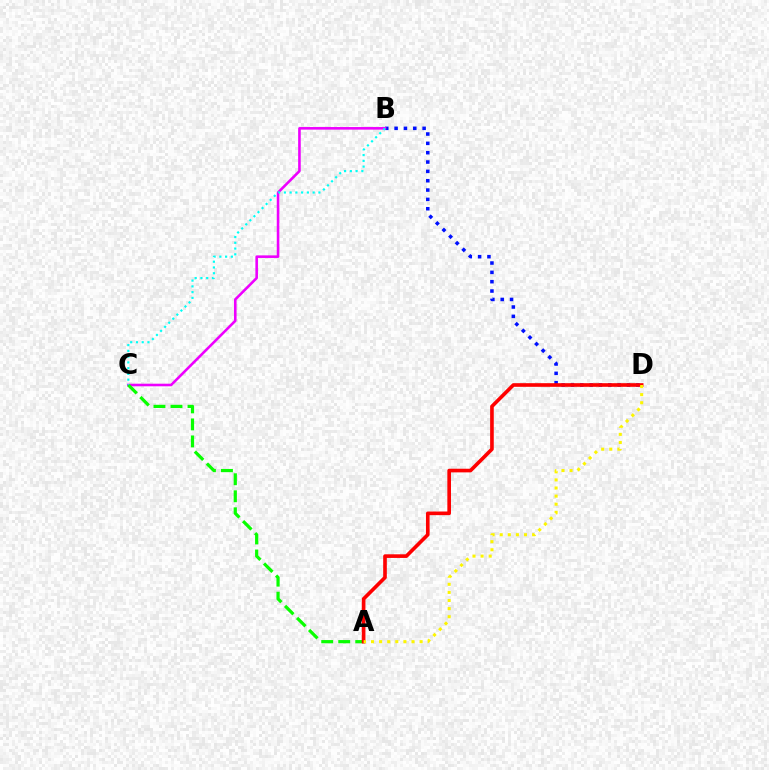{('B', 'D'): [{'color': '#0010ff', 'line_style': 'dotted', 'thickness': 2.54}], ('B', 'C'): [{'color': '#ee00ff', 'line_style': 'solid', 'thickness': 1.87}, {'color': '#00fff6', 'line_style': 'dotted', 'thickness': 1.56}], ('A', 'C'): [{'color': '#08ff00', 'line_style': 'dashed', 'thickness': 2.31}], ('A', 'D'): [{'color': '#ff0000', 'line_style': 'solid', 'thickness': 2.62}, {'color': '#fcf500', 'line_style': 'dotted', 'thickness': 2.2}]}